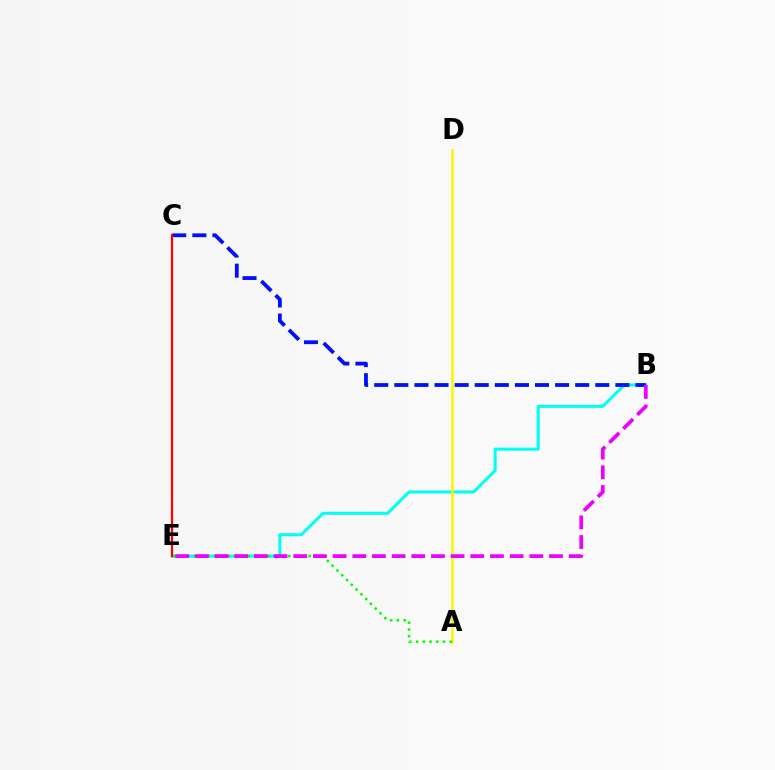{('B', 'E'): [{'color': '#00fff6', 'line_style': 'solid', 'thickness': 2.19}, {'color': '#ee00ff', 'line_style': 'dashed', 'thickness': 2.67}], ('A', 'D'): [{'color': '#fcf500', 'line_style': 'solid', 'thickness': 1.82}], ('B', 'C'): [{'color': '#0010ff', 'line_style': 'dashed', 'thickness': 2.73}], ('A', 'E'): [{'color': '#08ff00', 'line_style': 'dotted', 'thickness': 1.83}], ('C', 'E'): [{'color': '#ff0000', 'line_style': 'solid', 'thickness': 1.62}]}